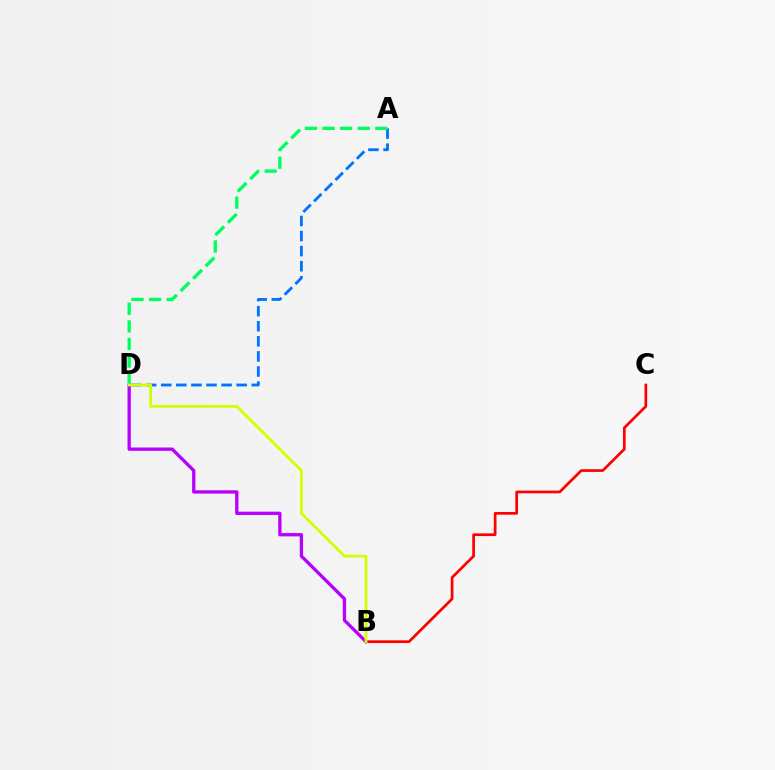{('B', 'C'): [{'color': '#ff0000', 'line_style': 'solid', 'thickness': 1.95}], ('A', 'D'): [{'color': '#0074ff', 'line_style': 'dashed', 'thickness': 2.05}, {'color': '#00ff5c', 'line_style': 'dashed', 'thickness': 2.39}], ('B', 'D'): [{'color': '#b900ff', 'line_style': 'solid', 'thickness': 2.38}, {'color': '#d1ff00', 'line_style': 'solid', 'thickness': 1.99}]}